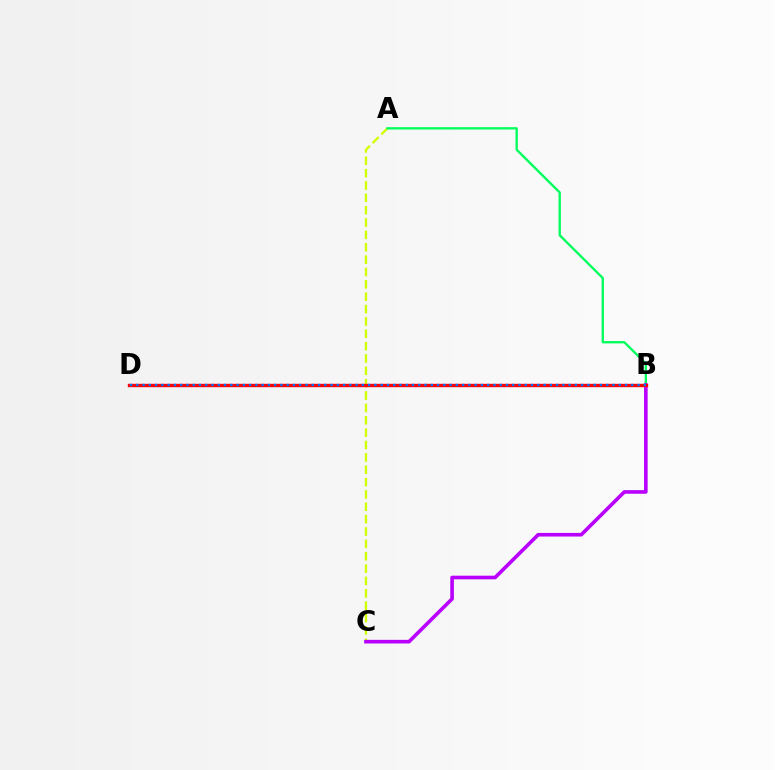{('A', 'C'): [{'color': '#d1ff00', 'line_style': 'dashed', 'thickness': 1.68}], ('A', 'B'): [{'color': '#00ff5c', 'line_style': 'solid', 'thickness': 1.68}], ('B', 'C'): [{'color': '#b900ff', 'line_style': 'solid', 'thickness': 2.61}], ('B', 'D'): [{'color': '#ff0000', 'line_style': 'solid', 'thickness': 2.44}, {'color': '#0074ff', 'line_style': 'dotted', 'thickness': 1.7}]}